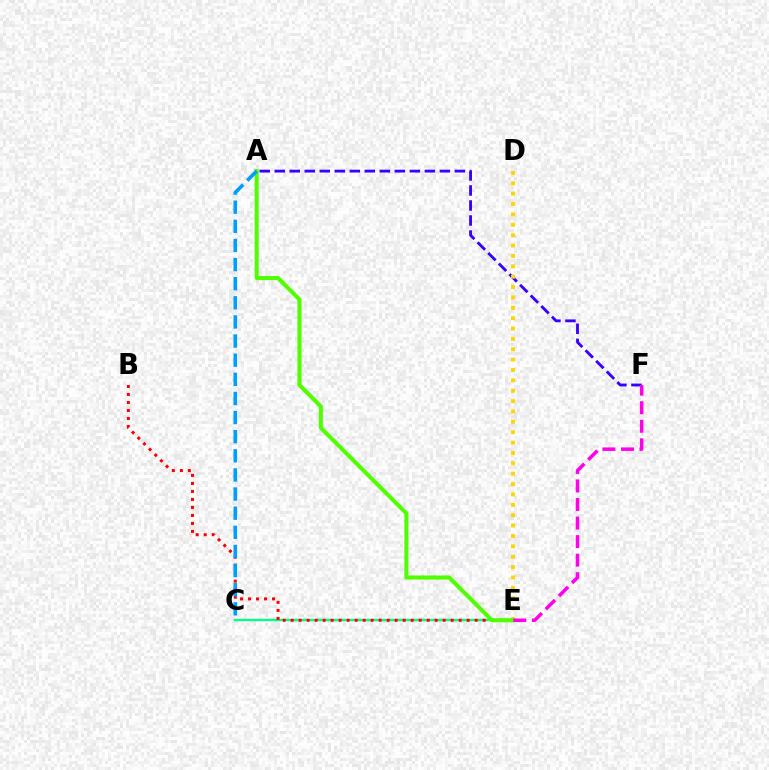{('C', 'E'): [{'color': '#00ff86', 'line_style': 'solid', 'thickness': 1.66}], ('B', 'E'): [{'color': '#ff0000', 'line_style': 'dotted', 'thickness': 2.17}], ('A', 'F'): [{'color': '#3700ff', 'line_style': 'dashed', 'thickness': 2.04}], ('D', 'E'): [{'color': '#ffd500', 'line_style': 'dotted', 'thickness': 2.82}], ('A', 'E'): [{'color': '#4fff00', 'line_style': 'solid', 'thickness': 2.91}], ('E', 'F'): [{'color': '#ff00ed', 'line_style': 'dashed', 'thickness': 2.52}], ('A', 'C'): [{'color': '#009eff', 'line_style': 'dashed', 'thickness': 2.6}]}